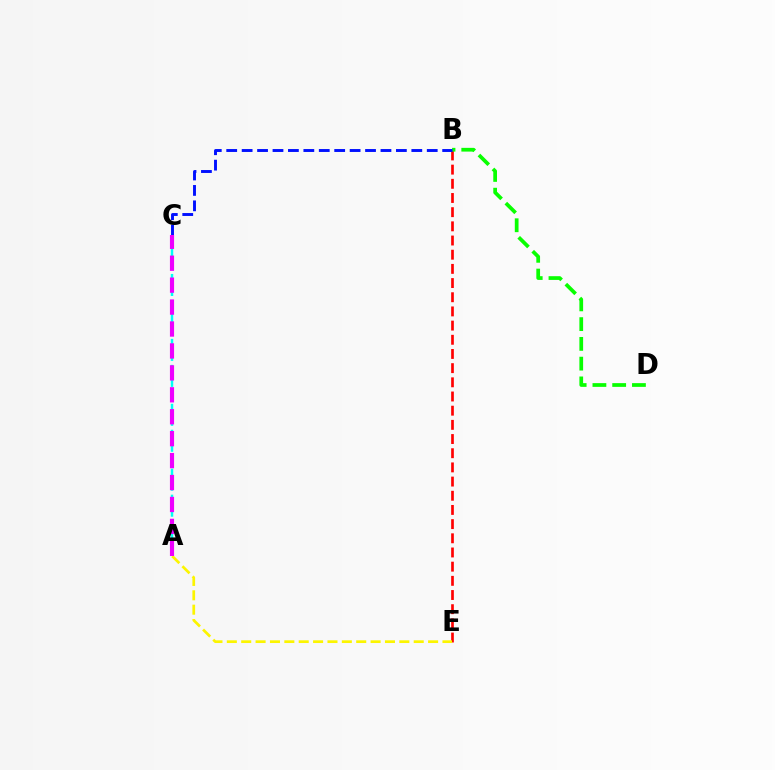{('A', 'C'): [{'color': '#00fff6', 'line_style': 'dashed', 'thickness': 1.76}, {'color': '#ee00ff', 'line_style': 'dashed', 'thickness': 2.98}], ('B', 'E'): [{'color': '#ff0000', 'line_style': 'dashed', 'thickness': 1.93}], ('A', 'E'): [{'color': '#fcf500', 'line_style': 'dashed', 'thickness': 1.95}], ('B', 'D'): [{'color': '#08ff00', 'line_style': 'dashed', 'thickness': 2.68}], ('B', 'C'): [{'color': '#0010ff', 'line_style': 'dashed', 'thickness': 2.1}]}